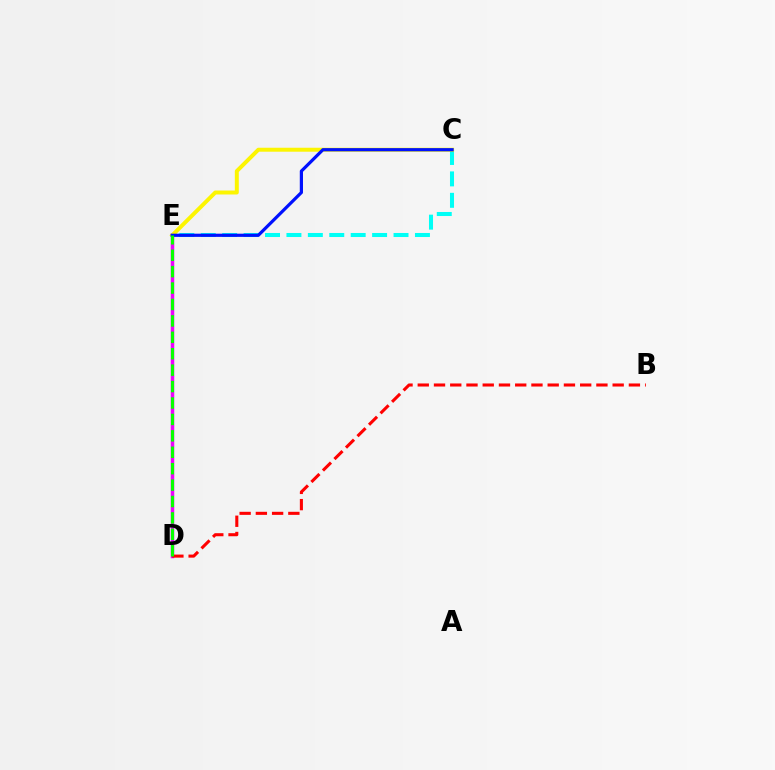{('C', 'E'): [{'color': '#00fff6', 'line_style': 'dashed', 'thickness': 2.91}, {'color': '#fcf500', 'line_style': 'solid', 'thickness': 2.86}, {'color': '#0010ff', 'line_style': 'solid', 'thickness': 2.3}], ('D', 'E'): [{'color': '#ee00ff', 'line_style': 'solid', 'thickness': 2.51}, {'color': '#08ff00', 'line_style': 'dashed', 'thickness': 2.23}], ('B', 'D'): [{'color': '#ff0000', 'line_style': 'dashed', 'thickness': 2.21}]}